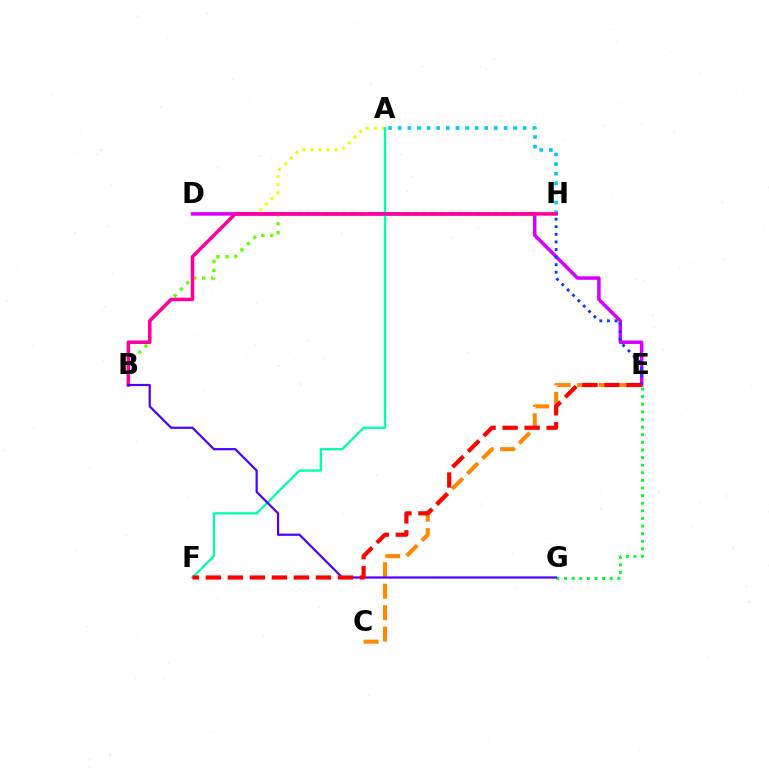{('A', 'D'): [{'color': '#eeff00', 'line_style': 'dotted', 'thickness': 2.19}], ('D', 'E'): [{'color': '#d600ff', 'line_style': 'solid', 'thickness': 2.52}], ('A', 'H'): [{'color': '#00c7ff', 'line_style': 'dotted', 'thickness': 2.61}], ('B', 'H'): [{'color': '#66ff00', 'line_style': 'dotted', 'thickness': 2.43}, {'color': '#ff00a0', 'line_style': 'solid', 'thickness': 2.54}], ('A', 'F'): [{'color': '#00ffaf', 'line_style': 'solid', 'thickness': 1.65}], ('E', 'G'): [{'color': '#00ff27', 'line_style': 'dotted', 'thickness': 2.07}], ('E', 'H'): [{'color': '#003fff', 'line_style': 'dotted', 'thickness': 2.06}], ('C', 'E'): [{'color': '#ff8800', 'line_style': 'dashed', 'thickness': 2.91}], ('B', 'G'): [{'color': '#4f00ff', 'line_style': 'solid', 'thickness': 1.6}], ('E', 'F'): [{'color': '#ff0000', 'line_style': 'dashed', 'thickness': 2.99}]}